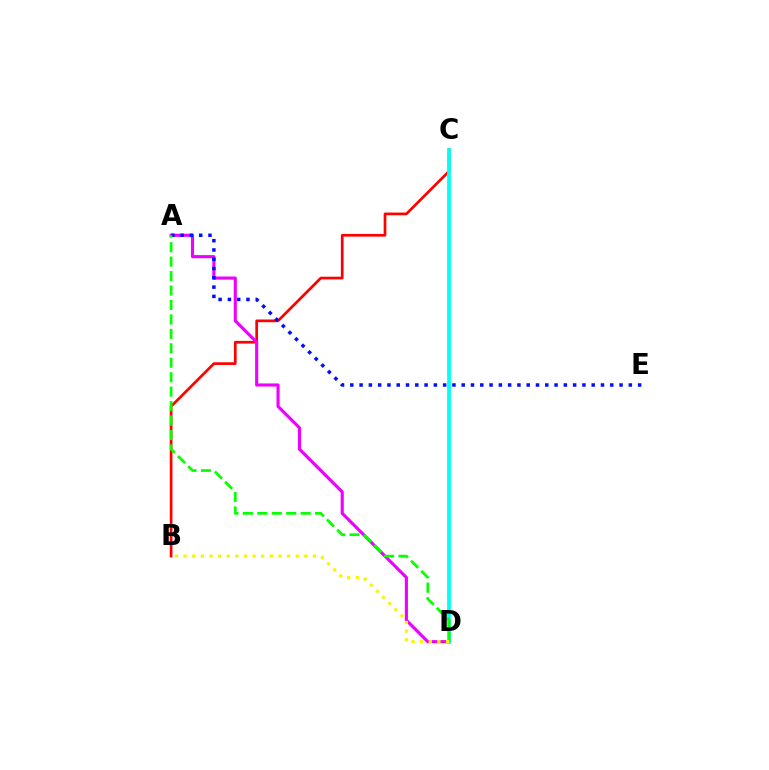{('B', 'C'): [{'color': '#ff0000', 'line_style': 'solid', 'thickness': 1.95}], ('A', 'D'): [{'color': '#ee00ff', 'line_style': 'solid', 'thickness': 2.24}, {'color': '#08ff00', 'line_style': 'dashed', 'thickness': 1.96}], ('C', 'D'): [{'color': '#00fff6', 'line_style': 'solid', 'thickness': 2.7}], ('A', 'E'): [{'color': '#0010ff', 'line_style': 'dotted', 'thickness': 2.52}], ('B', 'D'): [{'color': '#fcf500', 'line_style': 'dotted', 'thickness': 2.34}]}